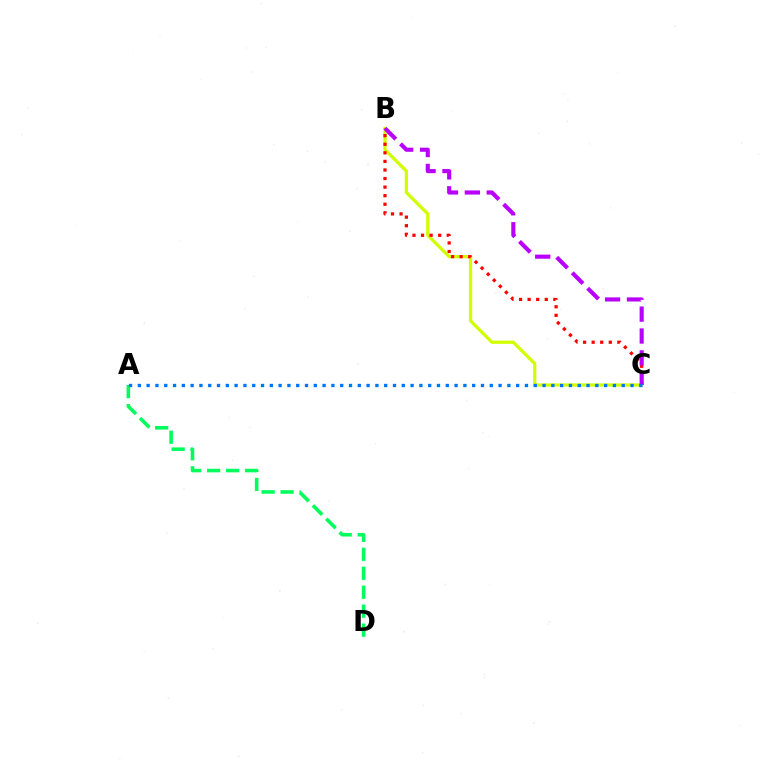{('B', 'C'): [{'color': '#d1ff00', 'line_style': 'solid', 'thickness': 2.32}, {'color': '#ff0000', 'line_style': 'dotted', 'thickness': 2.33}, {'color': '#b900ff', 'line_style': 'dashed', 'thickness': 2.97}], ('A', 'D'): [{'color': '#00ff5c', 'line_style': 'dashed', 'thickness': 2.58}], ('A', 'C'): [{'color': '#0074ff', 'line_style': 'dotted', 'thickness': 2.39}]}